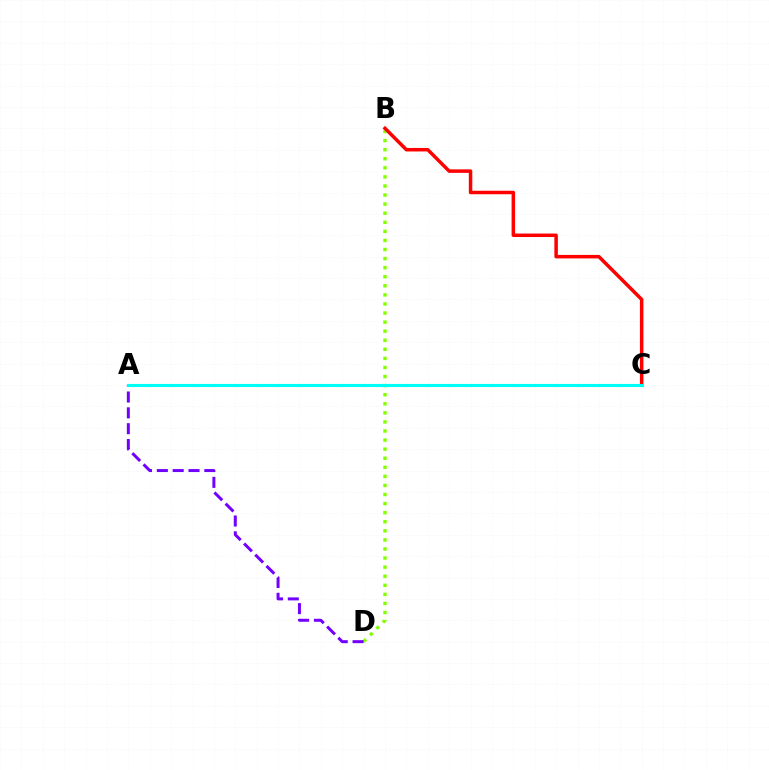{('B', 'D'): [{'color': '#84ff00', 'line_style': 'dotted', 'thickness': 2.47}], ('A', 'D'): [{'color': '#7200ff', 'line_style': 'dashed', 'thickness': 2.15}], ('B', 'C'): [{'color': '#ff0000', 'line_style': 'solid', 'thickness': 2.51}], ('A', 'C'): [{'color': '#00fff6', 'line_style': 'solid', 'thickness': 2.25}]}